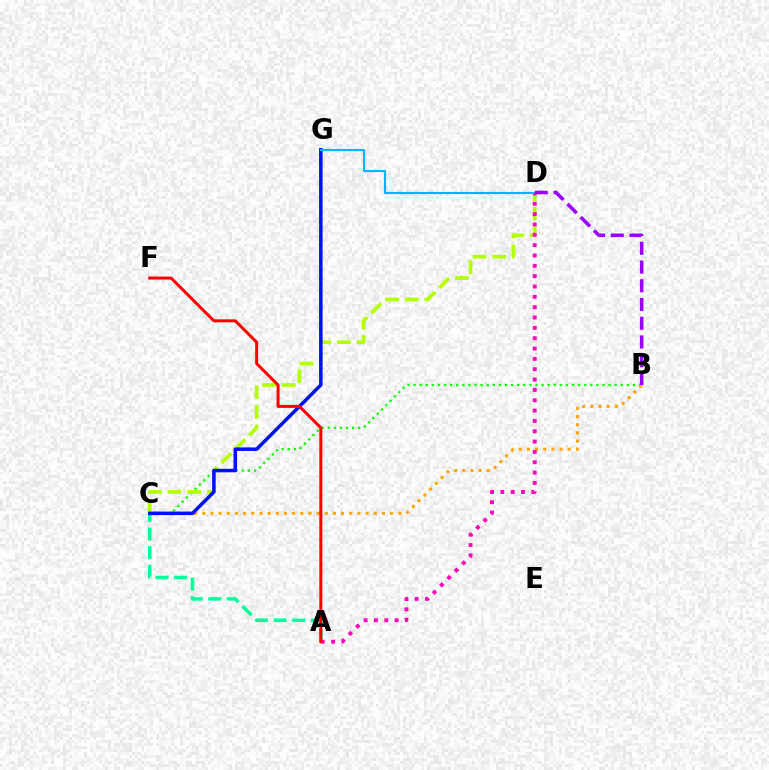{('A', 'C'): [{'color': '#00ff9d', 'line_style': 'dashed', 'thickness': 2.52}], ('B', 'C'): [{'color': '#08ff00', 'line_style': 'dotted', 'thickness': 1.66}, {'color': '#ffa500', 'line_style': 'dotted', 'thickness': 2.22}], ('C', 'D'): [{'color': '#b3ff00', 'line_style': 'dashed', 'thickness': 2.66}], ('A', 'D'): [{'color': '#ff00bd', 'line_style': 'dotted', 'thickness': 2.81}], ('C', 'G'): [{'color': '#0010ff', 'line_style': 'solid', 'thickness': 2.53}], ('A', 'F'): [{'color': '#ff0000', 'line_style': 'solid', 'thickness': 2.16}], ('D', 'G'): [{'color': '#00b5ff', 'line_style': 'solid', 'thickness': 1.54}], ('B', 'D'): [{'color': '#9b00ff', 'line_style': 'dashed', 'thickness': 2.55}]}